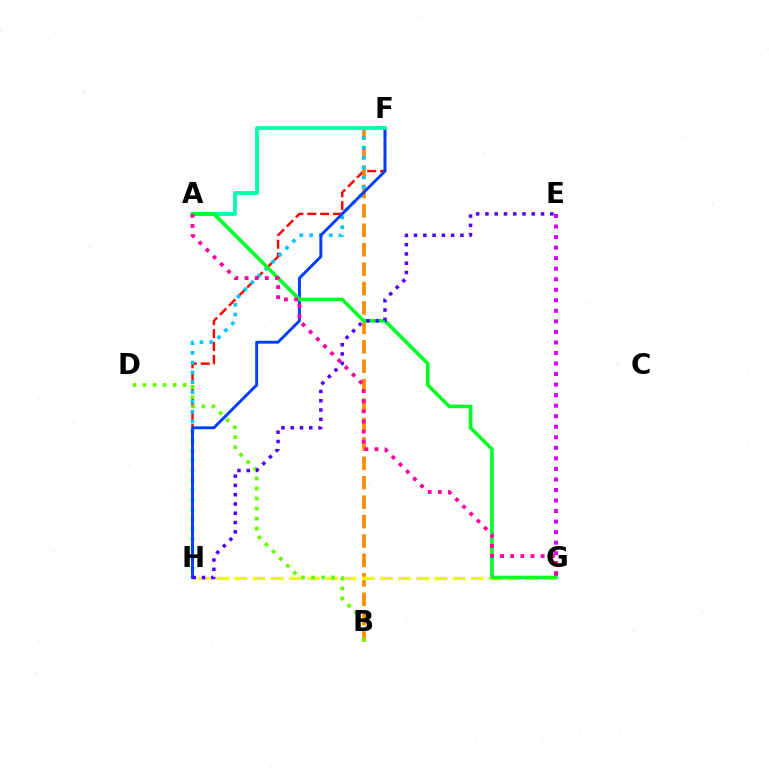{('F', 'H'): [{'color': '#ff0000', 'line_style': 'dashed', 'thickness': 1.75}, {'color': '#00c7ff', 'line_style': 'dotted', 'thickness': 2.66}, {'color': '#003fff', 'line_style': 'solid', 'thickness': 2.1}], ('B', 'F'): [{'color': '#ff8800', 'line_style': 'dashed', 'thickness': 2.64}], ('G', 'H'): [{'color': '#eeff00', 'line_style': 'dashed', 'thickness': 2.47}], ('B', 'D'): [{'color': '#66ff00', 'line_style': 'dotted', 'thickness': 2.72}], ('A', 'F'): [{'color': '#00ffaf', 'line_style': 'solid', 'thickness': 2.77}], ('E', 'G'): [{'color': '#d600ff', 'line_style': 'dotted', 'thickness': 2.86}], ('A', 'G'): [{'color': '#00ff27', 'line_style': 'solid', 'thickness': 2.58}, {'color': '#ff00a0', 'line_style': 'dotted', 'thickness': 2.75}], ('E', 'H'): [{'color': '#4f00ff', 'line_style': 'dotted', 'thickness': 2.52}]}